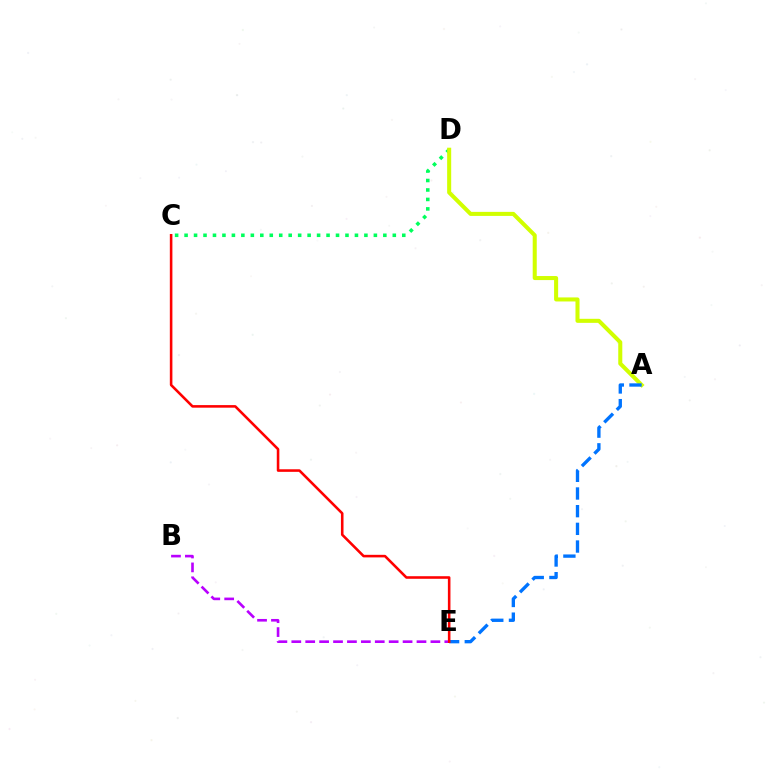{('B', 'E'): [{'color': '#b900ff', 'line_style': 'dashed', 'thickness': 1.89}], ('C', 'D'): [{'color': '#00ff5c', 'line_style': 'dotted', 'thickness': 2.57}], ('A', 'D'): [{'color': '#d1ff00', 'line_style': 'solid', 'thickness': 2.91}], ('A', 'E'): [{'color': '#0074ff', 'line_style': 'dashed', 'thickness': 2.4}], ('C', 'E'): [{'color': '#ff0000', 'line_style': 'solid', 'thickness': 1.85}]}